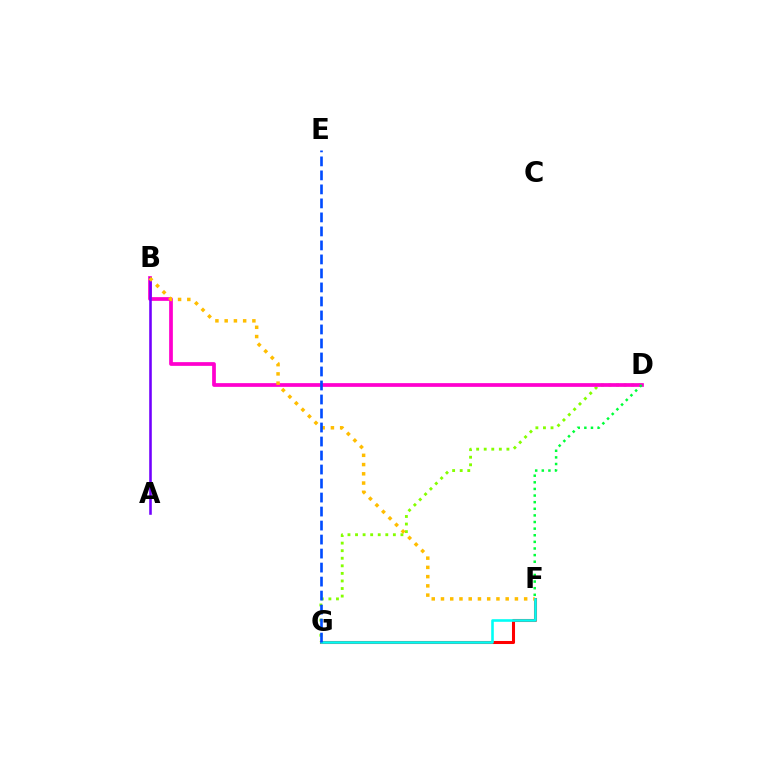{('D', 'G'): [{'color': '#84ff00', 'line_style': 'dotted', 'thickness': 2.06}], ('B', 'D'): [{'color': '#ff00cf', 'line_style': 'solid', 'thickness': 2.68}], ('A', 'B'): [{'color': '#7200ff', 'line_style': 'solid', 'thickness': 1.85}], ('F', 'G'): [{'color': '#ff0000', 'line_style': 'solid', 'thickness': 2.19}, {'color': '#00fff6', 'line_style': 'solid', 'thickness': 1.87}], ('B', 'F'): [{'color': '#ffbd00', 'line_style': 'dotted', 'thickness': 2.51}], ('D', 'F'): [{'color': '#00ff39', 'line_style': 'dotted', 'thickness': 1.8}], ('E', 'G'): [{'color': '#004bff', 'line_style': 'dashed', 'thickness': 1.9}]}